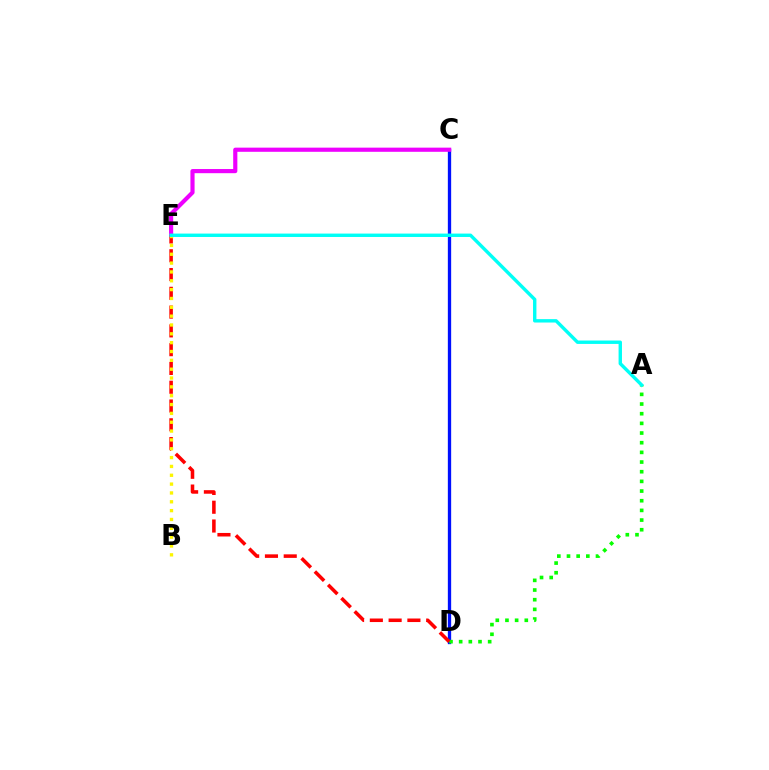{('C', 'D'): [{'color': '#0010ff', 'line_style': 'solid', 'thickness': 2.39}], ('A', 'D'): [{'color': '#08ff00', 'line_style': 'dotted', 'thickness': 2.63}], ('C', 'E'): [{'color': '#ee00ff', 'line_style': 'solid', 'thickness': 2.99}], ('D', 'E'): [{'color': '#ff0000', 'line_style': 'dashed', 'thickness': 2.55}], ('B', 'E'): [{'color': '#fcf500', 'line_style': 'dotted', 'thickness': 2.4}], ('A', 'E'): [{'color': '#00fff6', 'line_style': 'solid', 'thickness': 2.45}]}